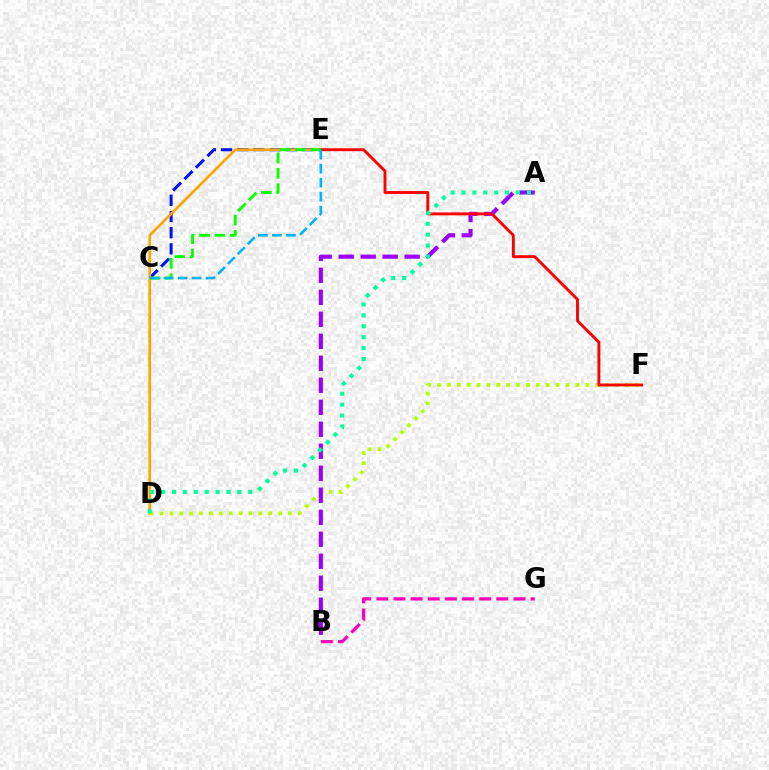{('C', 'E'): [{'color': '#0010ff', 'line_style': 'dashed', 'thickness': 2.2}, {'color': '#08ff00', 'line_style': 'dashed', 'thickness': 2.09}, {'color': '#00b5ff', 'line_style': 'dashed', 'thickness': 1.9}], ('D', 'E'): [{'color': '#ffa500', 'line_style': 'solid', 'thickness': 1.93}], ('B', 'G'): [{'color': '#ff00bd', 'line_style': 'dashed', 'thickness': 2.33}], ('D', 'F'): [{'color': '#b3ff00', 'line_style': 'dotted', 'thickness': 2.69}], ('A', 'B'): [{'color': '#9b00ff', 'line_style': 'dashed', 'thickness': 2.99}], ('E', 'F'): [{'color': '#ff0000', 'line_style': 'solid', 'thickness': 2.09}], ('A', 'D'): [{'color': '#00ff9d', 'line_style': 'dotted', 'thickness': 2.96}]}